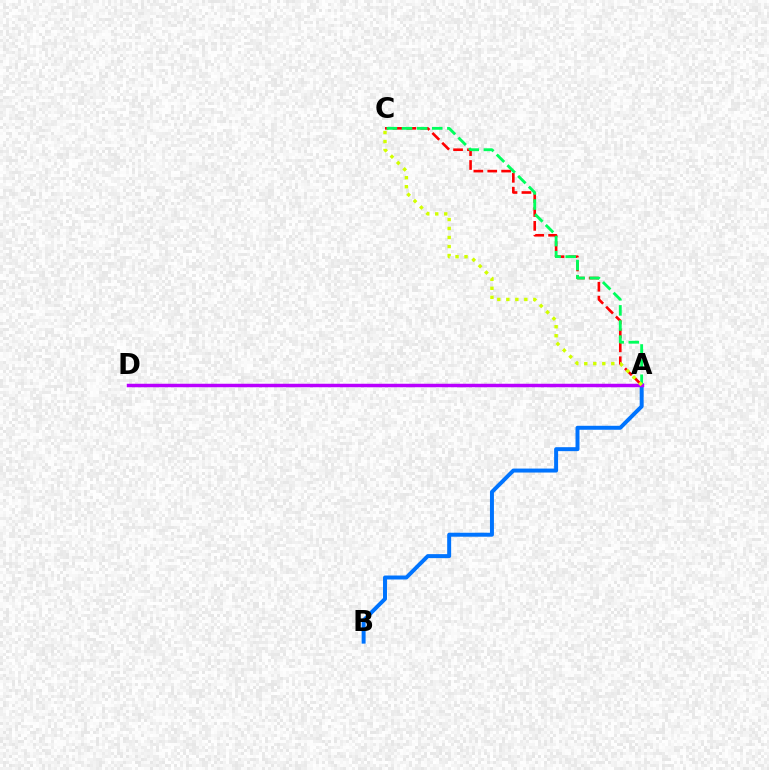{('A', 'B'): [{'color': '#0074ff', 'line_style': 'solid', 'thickness': 2.86}], ('A', 'C'): [{'color': '#ff0000', 'line_style': 'dashed', 'thickness': 1.89}, {'color': '#00ff5c', 'line_style': 'dashed', 'thickness': 2.05}, {'color': '#d1ff00', 'line_style': 'dotted', 'thickness': 2.45}], ('A', 'D'): [{'color': '#b900ff', 'line_style': 'solid', 'thickness': 2.5}]}